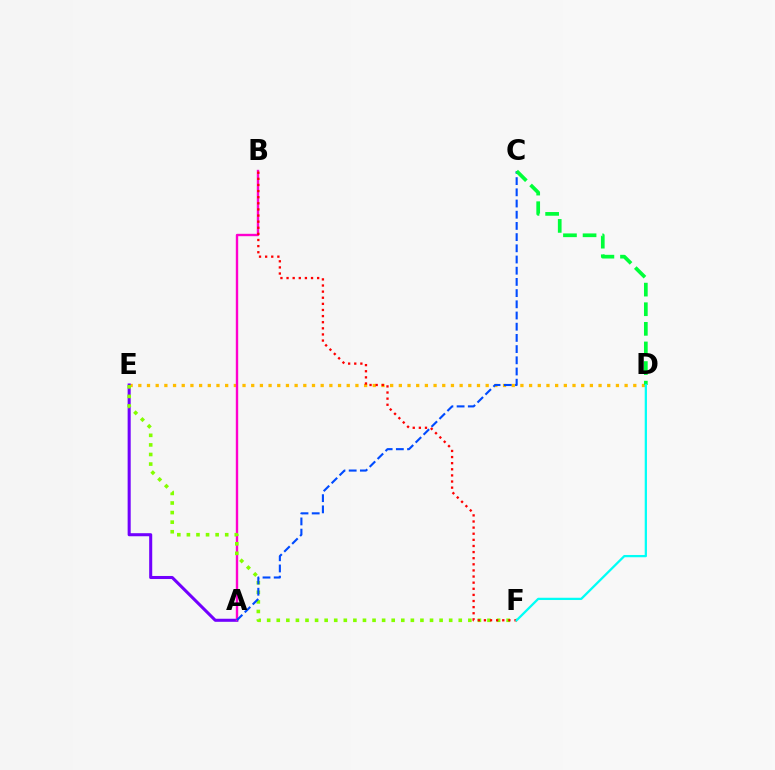{('D', 'E'): [{'color': '#ffbd00', 'line_style': 'dotted', 'thickness': 2.36}], ('A', 'E'): [{'color': '#7200ff', 'line_style': 'solid', 'thickness': 2.2}], ('A', 'B'): [{'color': '#ff00cf', 'line_style': 'solid', 'thickness': 1.71}], ('E', 'F'): [{'color': '#84ff00', 'line_style': 'dotted', 'thickness': 2.6}], ('A', 'C'): [{'color': '#004bff', 'line_style': 'dashed', 'thickness': 1.52}], ('B', 'F'): [{'color': '#ff0000', 'line_style': 'dotted', 'thickness': 1.66}], ('C', 'D'): [{'color': '#00ff39', 'line_style': 'dashed', 'thickness': 2.66}], ('D', 'F'): [{'color': '#00fff6', 'line_style': 'solid', 'thickness': 1.63}]}